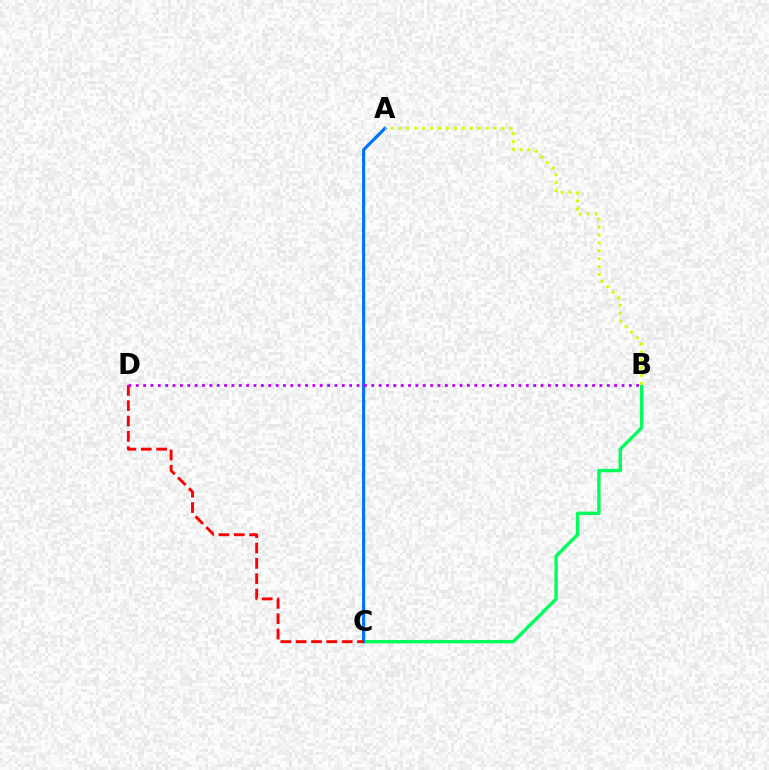{('B', 'C'): [{'color': '#00ff5c', 'line_style': 'solid', 'thickness': 2.45}], ('A', 'C'): [{'color': '#0074ff', 'line_style': 'solid', 'thickness': 2.25}], ('A', 'B'): [{'color': '#d1ff00', 'line_style': 'dotted', 'thickness': 2.15}], ('C', 'D'): [{'color': '#ff0000', 'line_style': 'dashed', 'thickness': 2.09}], ('B', 'D'): [{'color': '#b900ff', 'line_style': 'dotted', 'thickness': 2.0}]}